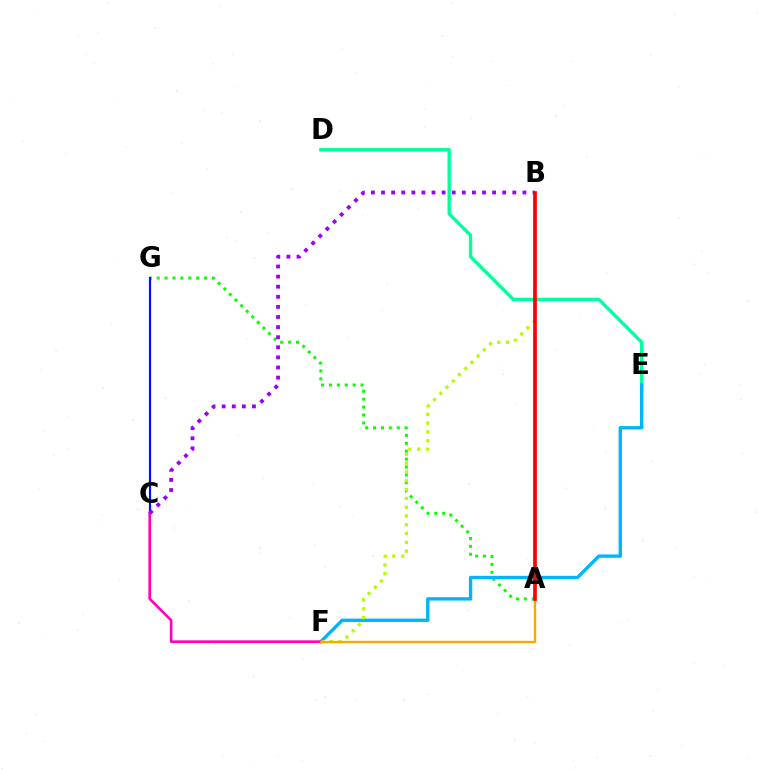{('D', 'E'): [{'color': '#00ff9d', 'line_style': 'solid', 'thickness': 2.42}], ('A', 'G'): [{'color': '#08ff00', 'line_style': 'dotted', 'thickness': 2.15}], ('C', 'G'): [{'color': '#0010ff', 'line_style': 'solid', 'thickness': 1.56}], ('E', 'F'): [{'color': '#00b5ff', 'line_style': 'solid', 'thickness': 2.42}], ('B', 'F'): [{'color': '#b3ff00', 'line_style': 'dotted', 'thickness': 2.39}], ('C', 'F'): [{'color': '#ff00bd', 'line_style': 'solid', 'thickness': 1.88}], ('A', 'F'): [{'color': '#ffa500', 'line_style': 'solid', 'thickness': 1.7}], ('B', 'C'): [{'color': '#9b00ff', 'line_style': 'dotted', 'thickness': 2.74}], ('A', 'B'): [{'color': '#ff0000', 'line_style': 'solid', 'thickness': 2.66}]}